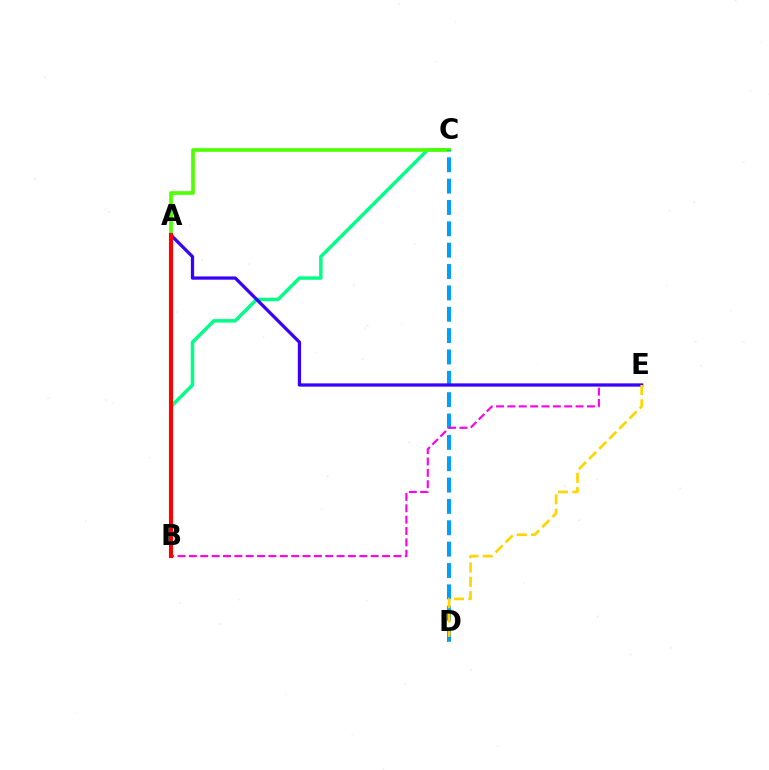{('B', 'C'): [{'color': '#00ff86', 'line_style': 'solid', 'thickness': 2.51}], ('A', 'C'): [{'color': '#4fff00', 'line_style': 'solid', 'thickness': 2.63}], ('C', 'D'): [{'color': '#009eff', 'line_style': 'dashed', 'thickness': 2.9}], ('B', 'E'): [{'color': '#ff00ed', 'line_style': 'dashed', 'thickness': 1.54}], ('A', 'E'): [{'color': '#3700ff', 'line_style': 'solid', 'thickness': 2.34}], ('A', 'B'): [{'color': '#ff0000', 'line_style': 'solid', 'thickness': 2.95}], ('D', 'E'): [{'color': '#ffd500', 'line_style': 'dashed', 'thickness': 1.94}]}